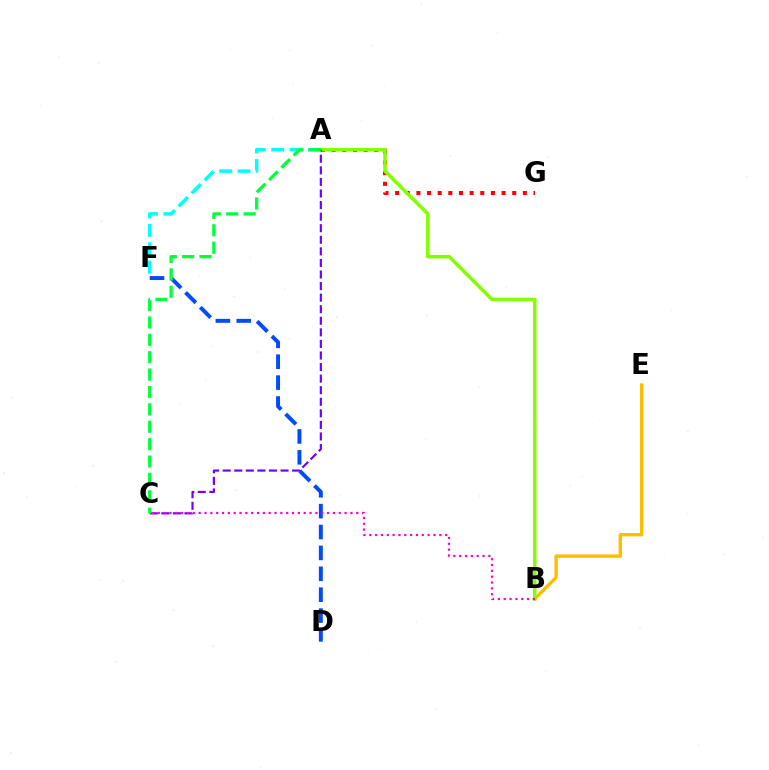{('B', 'E'): [{'color': '#ffbd00', 'line_style': 'solid', 'thickness': 2.44}], ('A', 'F'): [{'color': '#00fff6', 'line_style': 'dashed', 'thickness': 2.49}], ('A', 'G'): [{'color': '#ff0000', 'line_style': 'dotted', 'thickness': 2.89}], ('D', 'F'): [{'color': '#004bff', 'line_style': 'dashed', 'thickness': 2.84}], ('A', 'B'): [{'color': '#84ff00', 'line_style': 'solid', 'thickness': 2.54}], ('A', 'C'): [{'color': '#7200ff', 'line_style': 'dashed', 'thickness': 1.57}, {'color': '#00ff39', 'line_style': 'dashed', 'thickness': 2.36}], ('B', 'C'): [{'color': '#ff00cf', 'line_style': 'dotted', 'thickness': 1.59}]}